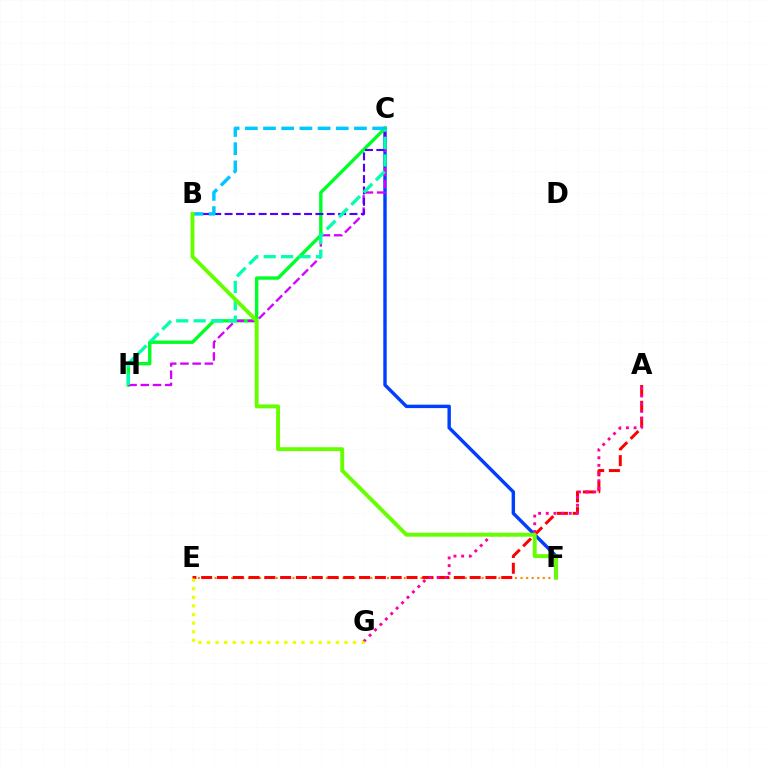{('C', 'F'): [{'color': '#003fff', 'line_style': 'solid', 'thickness': 2.47}], ('E', 'F'): [{'color': '#ff8800', 'line_style': 'dotted', 'thickness': 1.51}], ('C', 'H'): [{'color': '#00ff27', 'line_style': 'solid', 'thickness': 2.43}, {'color': '#d600ff', 'line_style': 'dashed', 'thickness': 1.66}, {'color': '#00ffaf', 'line_style': 'dashed', 'thickness': 2.36}], ('B', 'C'): [{'color': '#4f00ff', 'line_style': 'dashed', 'thickness': 1.54}, {'color': '#00c7ff', 'line_style': 'dashed', 'thickness': 2.47}], ('A', 'E'): [{'color': '#ff0000', 'line_style': 'dashed', 'thickness': 2.15}], ('A', 'G'): [{'color': '#ff00a0', 'line_style': 'dotted', 'thickness': 2.08}], ('B', 'F'): [{'color': '#66ff00', 'line_style': 'solid', 'thickness': 2.82}], ('E', 'G'): [{'color': '#eeff00', 'line_style': 'dotted', 'thickness': 2.34}]}